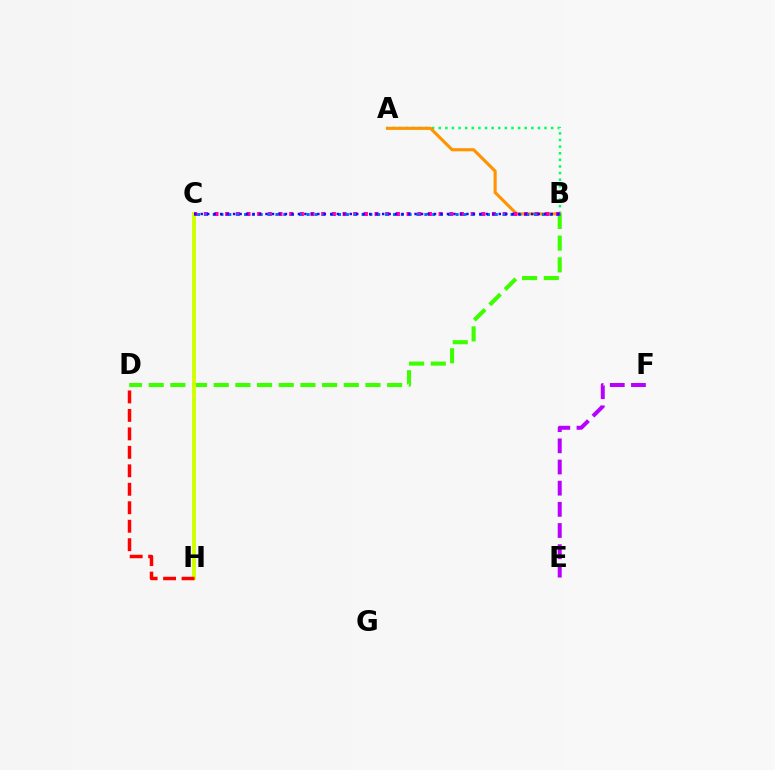{('A', 'B'): [{'color': '#00ff5c', 'line_style': 'dotted', 'thickness': 1.8}, {'color': '#ff9400', 'line_style': 'solid', 'thickness': 2.25}], ('C', 'H'): [{'color': '#00fff6', 'line_style': 'dashed', 'thickness': 1.7}, {'color': '#d1ff00', 'line_style': 'solid', 'thickness': 2.8}], ('B', 'D'): [{'color': '#3dff00', 'line_style': 'dashed', 'thickness': 2.94}], ('D', 'H'): [{'color': '#ff0000', 'line_style': 'dashed', 'thickness': 2.51}], ('B', 'C'): [{'color': '#ff00ac', 'line_style': 'dotted', 'thickness': 2.9}, {'color': '#0074ff', 'line_style': 'dotted', 'thickness': 2.13}, {'color': '#2500ff', 'line_style': 'dotted', 'thickness': 1.76}], ('E', 'F'): [{'color': '#b900ff', 'line_style': 'dashed', 'thickness': 2.88}]}